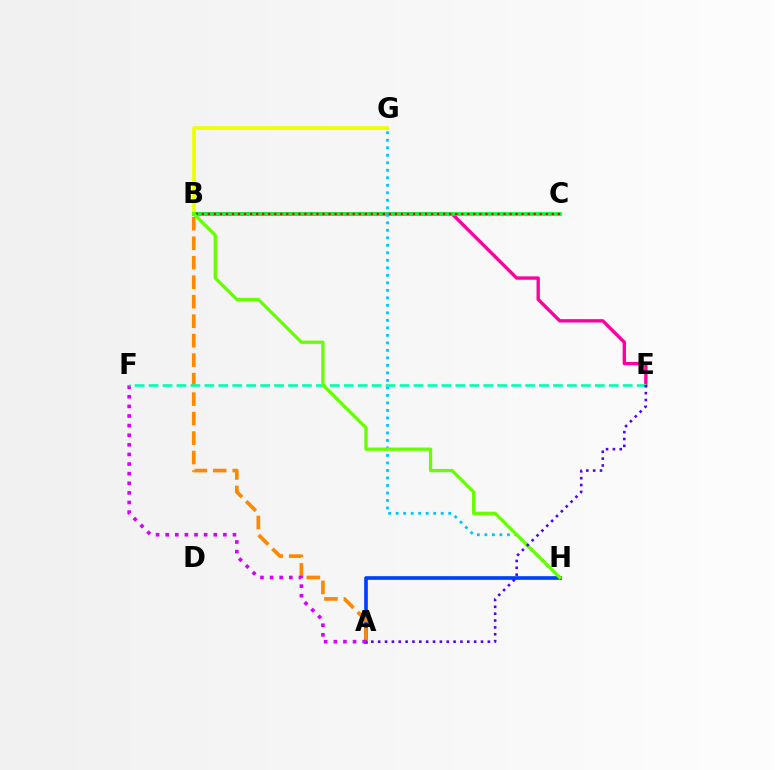{('A', 'H'): [{'color': '#003fff', 'line_style': 'solid', 'thickness': 2.63}], ('B', 'E'): [{'color': '#ff00a0', 'line_style': 'solid', 'thickness': 2.42}], ('B', 'G'): [{'color': '#eeff00', 'line_style': 'solid', 'thickness': 2.65}], ('B', 'C'): [{'color': '#00ff27', 'line_style': 'solid', 'thickness': 2.65}, {'color': '#ff0000', 'line_style': 'dotted', 'thickness': 1.64}], ('G', 'H'): [{'color': '#00c7ff', 'line_style': 'dotted', 'thickness': 2.04}], ('A', 'B'): [{'color': '#ff8800', 'line_style': 'dashed', 'thickness': 2.65}], ('A', 'F'): [{'color': '#d600ff', 'line_style': 'dotted', 'thickness': 2.61}], ('E', 'F'): [{'color': '#00ffaf', 'line_style': 'dashed', 'thickness': 1.89}], ('B', 'H'): [{'color': '#66ff00', 'line_style': 'solid', 'thickness': 2.35}], ('A', 'E'): [{'color': '#4f00ff', 'line_style': 'dotted', 'thickness': 1.86}]}